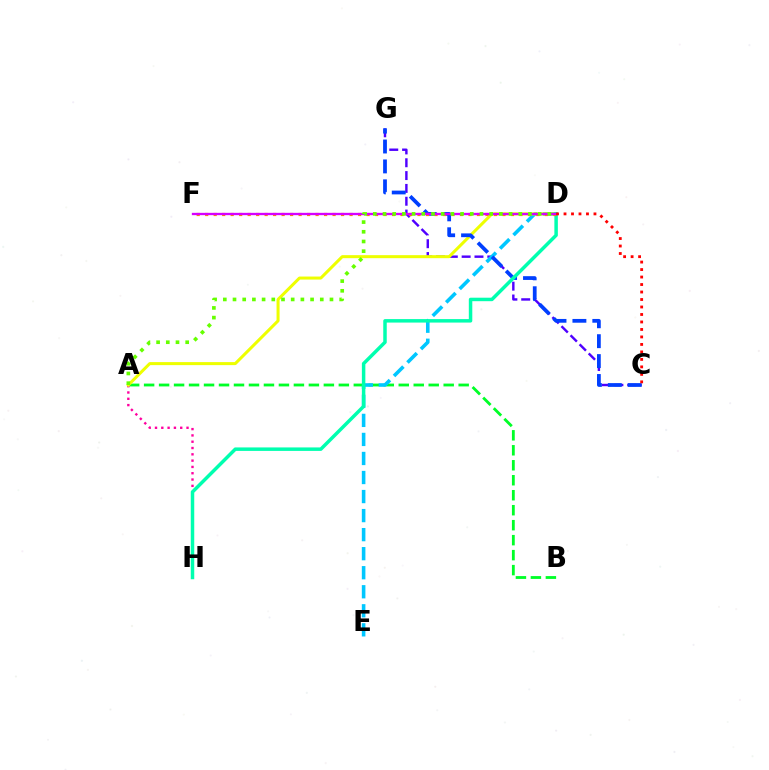{('C', 'G'): [{'color': '#4f00ff', 'line_style': 'dashed', 'thickness': 1.74}, {'color': '#003fff', 'line_style': 'dashed', 'thickness': 2.71}], ('A', 'B'): [{'color': '#00ff27', 'line_style': 'dashed', 'thickness': 2.03}], ('A', 'H'): [{'color': '#ff00a0', 'line_style': 'dotted', 'thickness': 1.71}], ('D', 'E'): [{'color': '#00c7ff', 'line_style': 'dashed', 'thickness': 2.59}], ('A', 'D'): [{'color': '#eeff00', 'line_style': 'solid', 'thickness': 2.18}, {'color': '#66ff00', 'line_style': 'dotted', 'thickness': 2.63}], ('D', 'H'): [{'color': '#00ffaf', 'line_style': 'solid', 'thickness': 2.51}], ('D', 'F'): [{'color': '#ff8800', 'line_style': 'dotted', 'thickness': 2.31}, {'color': '#d600ff', 'line_style': 'solid', 'thickness': 1.68}], ('C', 'D'): [{'color': '#ff0000', 'line_style': 'dotted', 'thickness': 2.03}]}